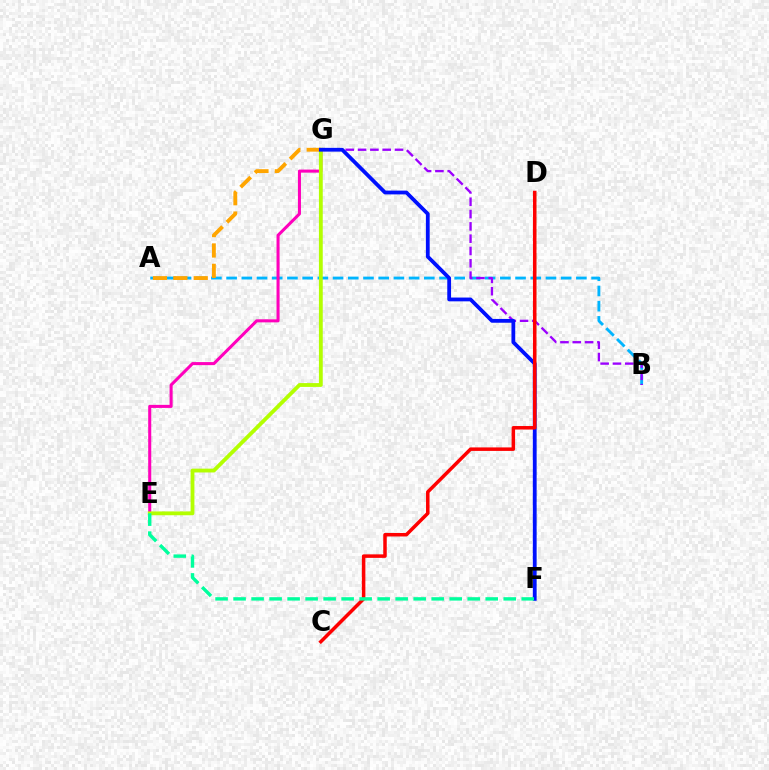{('A', 'B'): [{'color': '#00b5ff', 'line_style': 'dashed', 'thickness': 2.07}], ('A', 'G'): [{'color': '#ffa500', 'line_style': 'dashed', 'thickness': 2.77}], ('D', 'F'): [{'color': '#08ff00', 'line_style': 'dashed', 'thickness': 1.63}], ('B', 'G'): [{'color': '#9b00ff', 'line_style': 'dashed', 'thickness': 1.67}], ('E', 'G'): [{'color': '#ff00bd', 'line_style': 'solid', 'thickness': 2.2}, {'color': '#b3ff00', 'line_style': 'solid', 'thickness': 2.75}], ('F', 'G'): [{'color': '#0010ff', 'line_style': 'solid', 'thickness': 2.73}], ('C', 'D'): [{'color': '#ff0000', 'line_style': 'solid', 'thickness': 2.52}], ('E', 'F'): [{'color': '#00ff9d', 'line_style': 'dashed', 'thickness': 2.45}]}